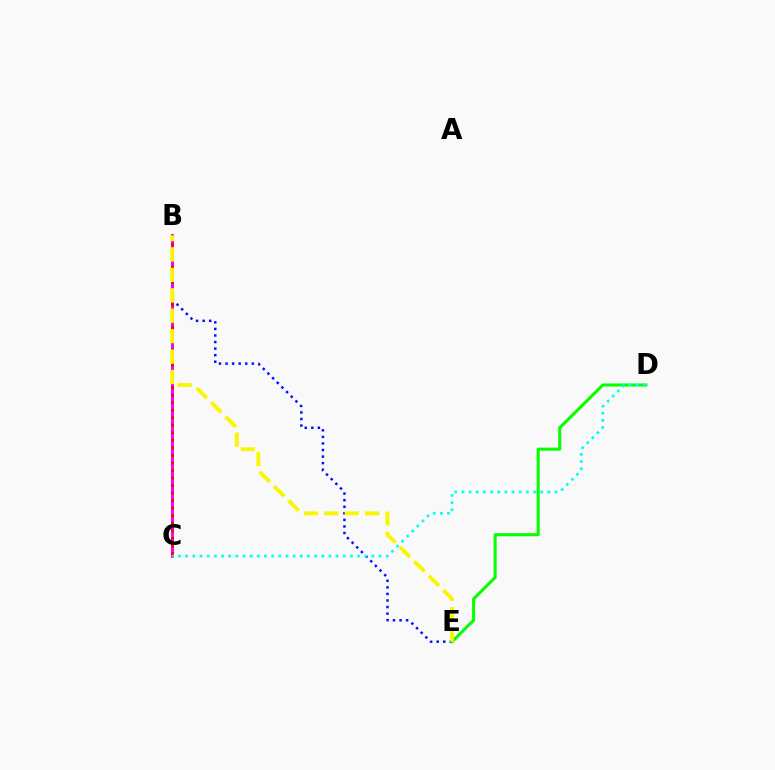{('B', 'E'): [{'color': '#0010ff', 'line_style': 'dotted', 'thickness': 1.78}, {'color': '#fcf500', 'line_style': 'dashed', 'thickness': 2.77}], ('B', 'C'): [{'color': '#ee00ff', 'line_style': 'solid', 'thickness': 2.07}, {'color': '#ff0000', 'line_style': 'dotted', 'thickness': 2.05}], ('D', 'E'): [{'color': '#08ff00', 'line_style': 'solid', 'thickness': 2.21}], ('C', 'D'): [{'color': '#00fff6', 'line_style': 'dotted', 'thickness': 1.95}]}